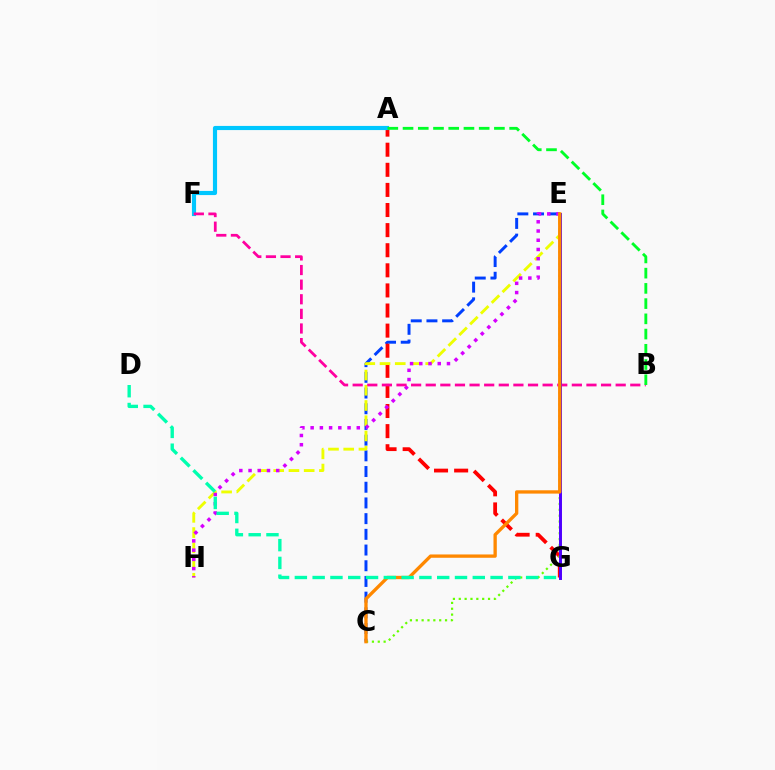{('C', 'E'): [{'color': '#003fff', 'line_style': 'dashed', 'thickness': 2.13}, {'color': '#66ff00', 'line_style': 'dotted', 'thickness': 1.59}, {'color': '#ff8800', 'line_style': 'solid', 'thickness': 2.39}], ('A', 'G'): [{'color': '#ff0000', 'line_style': 'dashed', 'thickness': 2.73}], ('E', 'H'): [{'color': '#eeff00', 'line_style': 'dashed', 'thickness': 2.07}, {'color': '#d600ff', 'line_style': 'dotted', 'thickness': 2.51}], ('A', 'F'): [{'color': '#00c7ff', 'line_style': 'solid', 'thickness': 2.99}], ('B', 'F'): [{'color': '#ff00a0', 'line_style': 'dashed', 'thickness': 1.98}], ('A', 'B'): [{'color': '#00ff27', 'line_style': 'dashed', 'thickness': 2.07}], ('E', 'G'): [{'color': '#4f00ff', 'line_style': 'solid', 'thickness': 2.13}], ('D', 'G'): [{'color': '#00ffaf', 'line_style': 'dashed', 'thickness': 2.42}]}